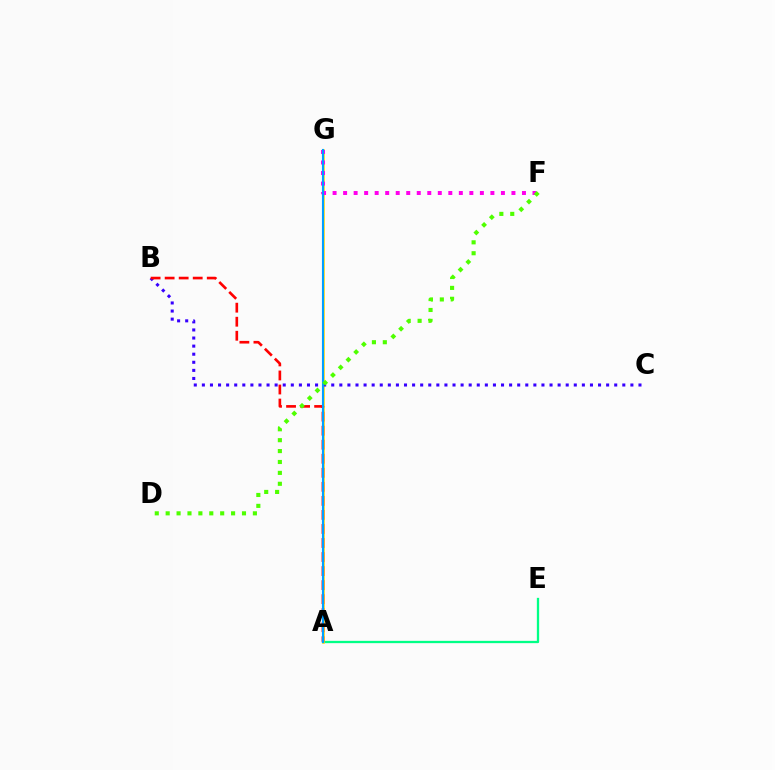{('A', 'E'): [{'color': '#00ff86', 'line_style': 'solid', 'thickness': 1.65}], ('A', 'G'): [{'color': '#ffd500', 'line_style': 'solid', 'thickness': 1.81}, {'color': '#009eff', 'line_style': 'solid', 'thickness': 1.52}], ('B', 'C'): [{'color': '#3700ff', 'line_style': 'dotted', 'thickness': 2.2}], ('F', 'G'): [{'color': '#ff00ed', 'line_style': 'dotted', 'thickness': 2.86}], ('A', 'B'): [{'color': '#ff0000', 'line_style': 'dashed', 'thickness': 1.91}], ('D', 'F'): [{'color': '#4fff00', 'line_style': 'dotted', 'thickness': 2.96}]}